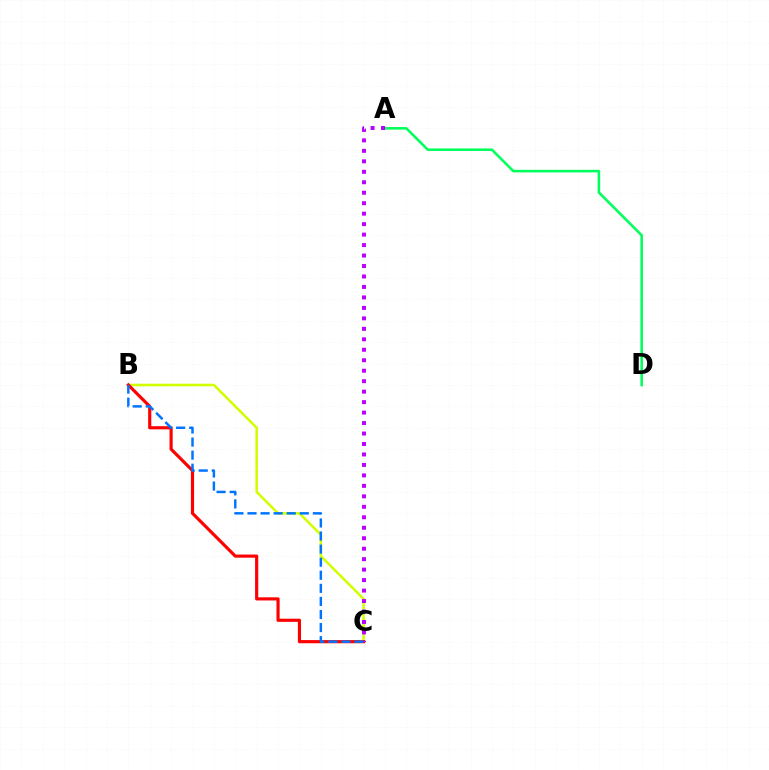{('B', 'C'): [{'color': '#d1ff00', 'line_style': 'solid', 'thickness': 1.84}, {'color': '#ff0000', 'line_style': 'solid', 'thickness': 2.28}, {'color': '#0074ff', 'line_style': 'dashed', 'thickness': 1.78}], ('A', 'D'): [{'color': '#00ff5c', 'line_style': 'solid', 'thickness': 1.86}], ('A', 'C'): [{'color': '#b900ff', 'line_style': 'dotted', 'thickness': 2.84}]}